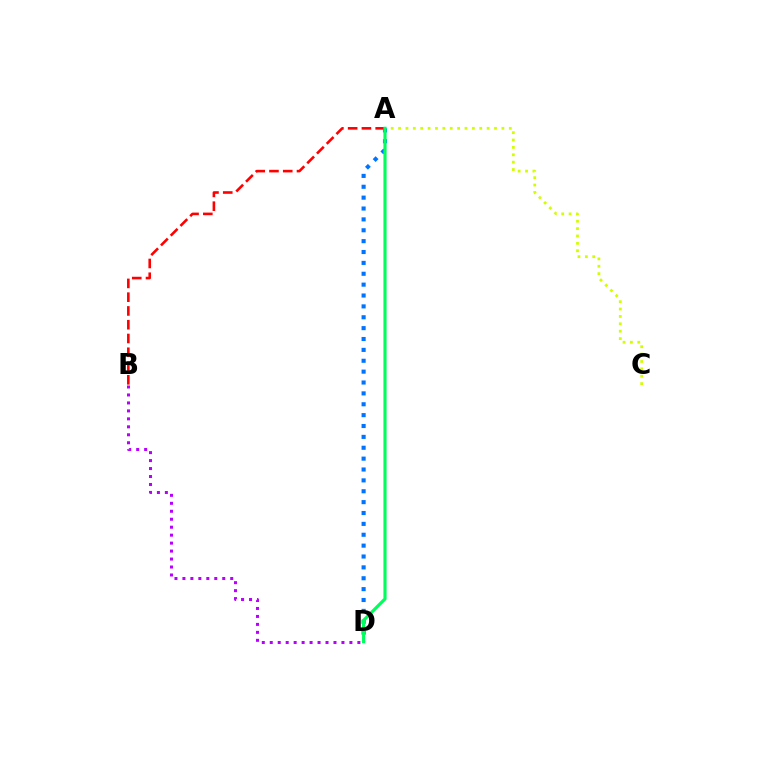{('A', 'C'): [{'color': '#d1ff00', 'line_style': 'dotted', 'thickness': 2.01}], ('B', 'D'): [{'color': '#b900ff', 'line_style': 'dotted', 'thickness': 2.16}], ('A', 'D'): [{'color': '#0074ff', 'line_style': 'dotted', 'thickness': 2.95}, {'color': '#00ff5c', 'line_style': 'solid', 'thickness': 2.27}], ('A', 'B'): [{'color': '#ff0000', 'line_style': 'dashed', 'thickness': 1.87}]}